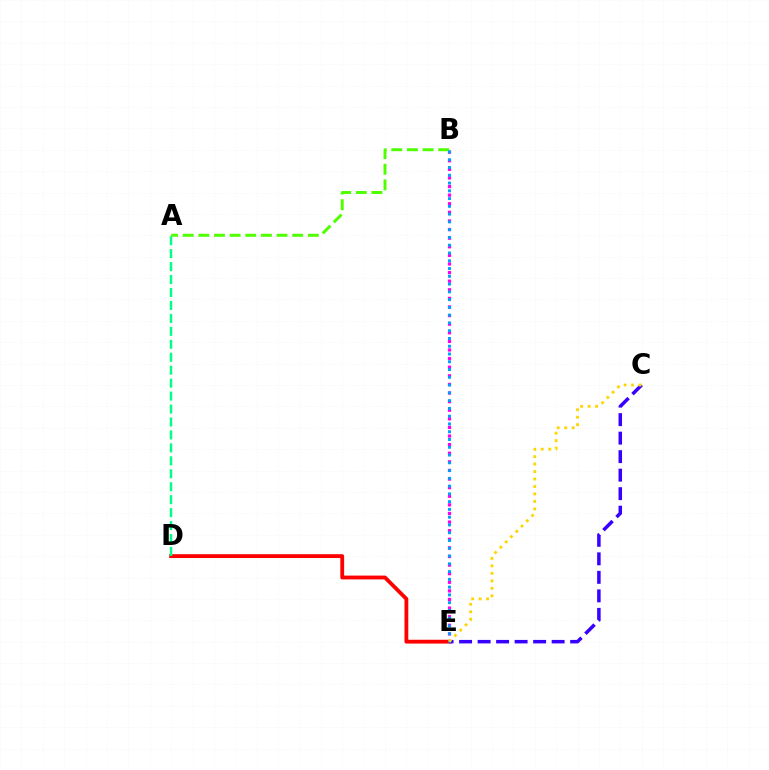{('B', 'E'): [{'color': '#ff00ed', 'line_style': 'dotted', 'thickness': 2.34}, {'color': '#009eff', 'line_style': 'dotted', 'thickness': 2.11}], ('D', 'E'): [{'color': '#ff0000', 'line_style': 'solid', 'thickness': 2.76}], ('A', 'D'): [{'color': '#00ff86', 'line_style': 'dashed', 'thickness': 1.76}], ('C', 'E'): [{'color': '#3700ff', 'line_style': 'dashed', 'thickness': 2.51}, {'color': '#ffd500', 'line_style': 'dotted', 'thickness': 2.03}], ('A', 'B'): [{'color': '#4fff00', 'line_style': 'dashed', 'thickness': 2.13}]}